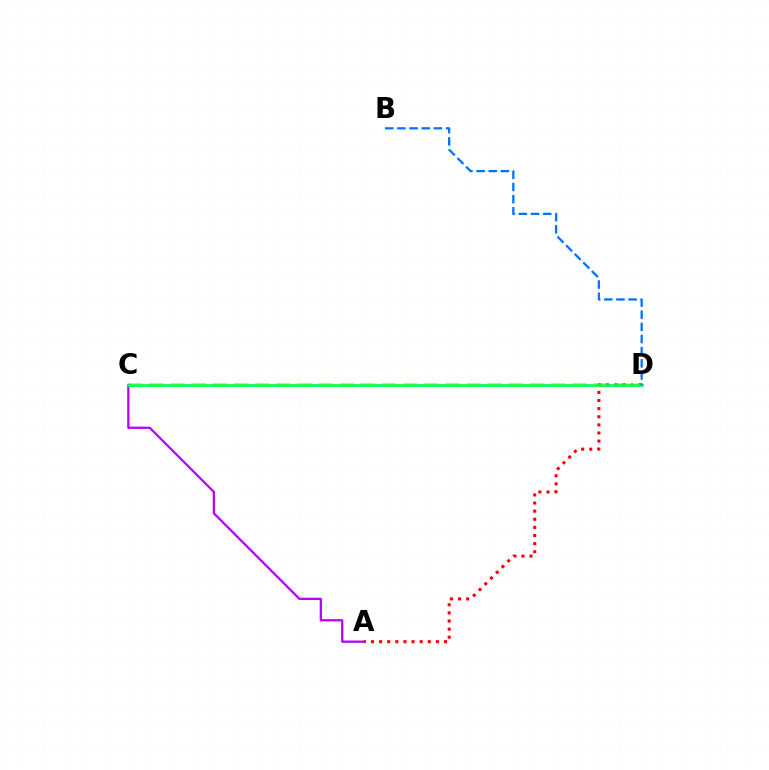{('C', 'D'): [{'color': '#d1ff00', 'line_style': 'dashed', 'thickness': 2.87}, {'color': '#00ff5c', 'line_style': 'solid', 'thickness': 1.92}], ('A', 'D'): [{'color': '#ff0000', 'line_style': 'dotted', 'thickness': 2.2}], ('A', 'C'): [{'color': '#b900ff', 'line_style': 'solid', 'thickness': 1.64}], ('B', 'D'): [{'color': '#0074ff', 'line_style': 'dashed', 'thickness': 1.65}]}